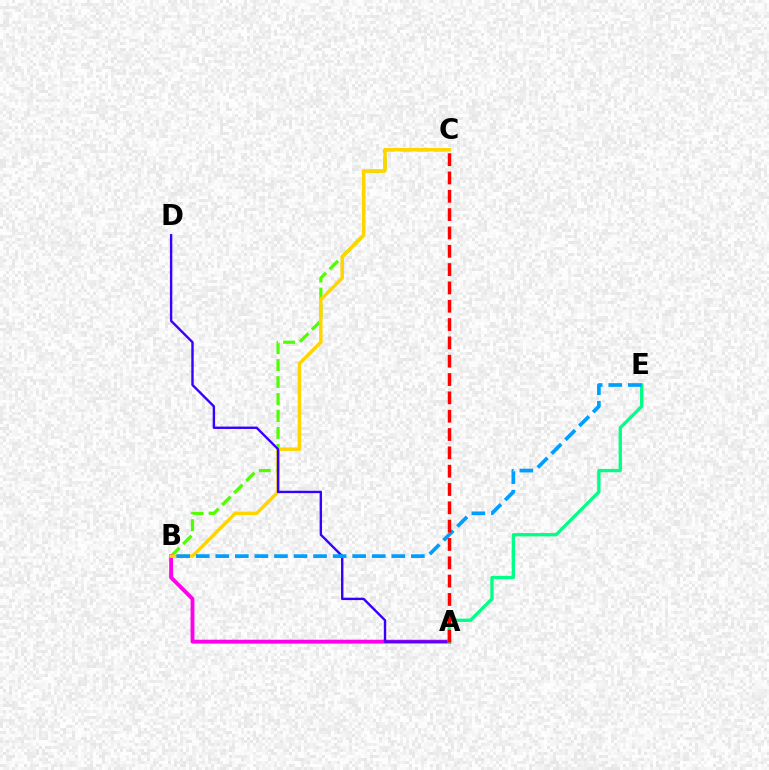{('B', 'C'): [{'color': '#4fff00', 'line_style': 'dashed', 'thickness': 2.3}, {'color': '#ffd500', 'line_style': 'solid', 'thickness': 2.49}], ('A', 'B'): [{'color': '#ff00ed', 'line_style': 'solid', 'thickness': 2.79}], ('A', 'D'): [{'color': '#3700ff', 'line_style': 'solid', 'thickness': 1.72}], ('A', 'E'): [{'color': '#00ff86', 'line_style': 'solid', 'thickness': 2.37}], ('B', 'E'): [{'color': '#009eff', 'line_style': 'dashed', 'thickness': 2.66}], ('A', 'C'): [{'color': '#ff0000', 'line_style': 'dashed', 'thickness': 2.49}]}